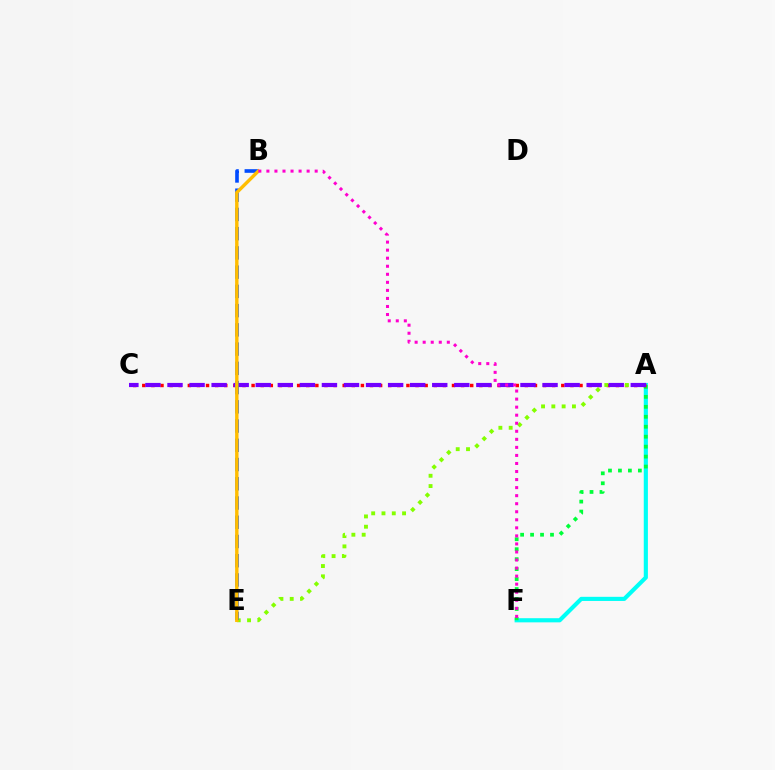{('A', 'F'): [{'color': '#00fff6', 'line_style': 'solid', 'thickness': 2.98}, {'color': '#00ff39', 'line_style': 'dotted', 'thickness': 2.71}], ('A', 'C'): [{'color': '#ff0000', 'line_style': 'dotted', 'thickness': 2.47}, {'color': '#7200ff', 'line_style': 'dashed', 'thickness': 3.0}], ('A', 'E'): [{'color': '#84ff00', 'line_style': 'dotted', 'thickness': 2.8}], ('B', 'E'): [{'color': '#004bff', 'line_style': 'dashed', 'thickness': 2.61}, {'color': '#ffbd00', 'line_style': 'solid', 'thickness': 2.44}], ('B', 'F'): [{'color': '#ff00cf', 'line_style': 'dotted', 'thickness': 2.19}]}